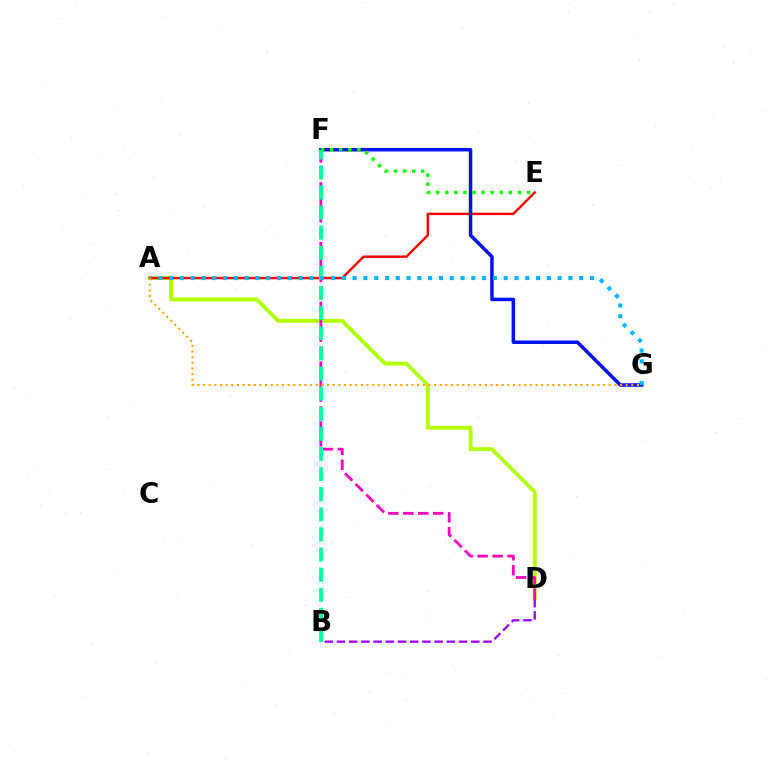{('A', 'D'): [{'color': '#b3ff00', 'line_style': 'solid', 'thickness': 2.8}], ('A', 'E'): [{'color': '#ff0000', 'line_style': 'solid', 'thickness': 1.77}], ('F', 'G'): [{'color': '#0010ff', 'line_style': 'solid', 'thickness': 2.52}], ('B', 'D'): [{'color': '#9b00ff', 'line_style': 'dashed', 'thickness': 1.66}], ('D', 'F'): [{'color': '#ff00bd', 'line_style': 'dashed', 'thickness': 2.03}], ('B', 'F'): [{'color': '#00ff9d', 'line_style': 'dashed', 'thickness': 2.73}], ('A', 'G'): [{'color': '#00b5ff', 'line_style': 'dotted', 'thickness': 2.93}, {'color': '#ffa500', 'line_style': 'dotted', 'thickness': 1.53}], ('E', 'F'): [{'color': '#08ff00', 'line_style': 'dotted', 'thickness': 2.47}]}